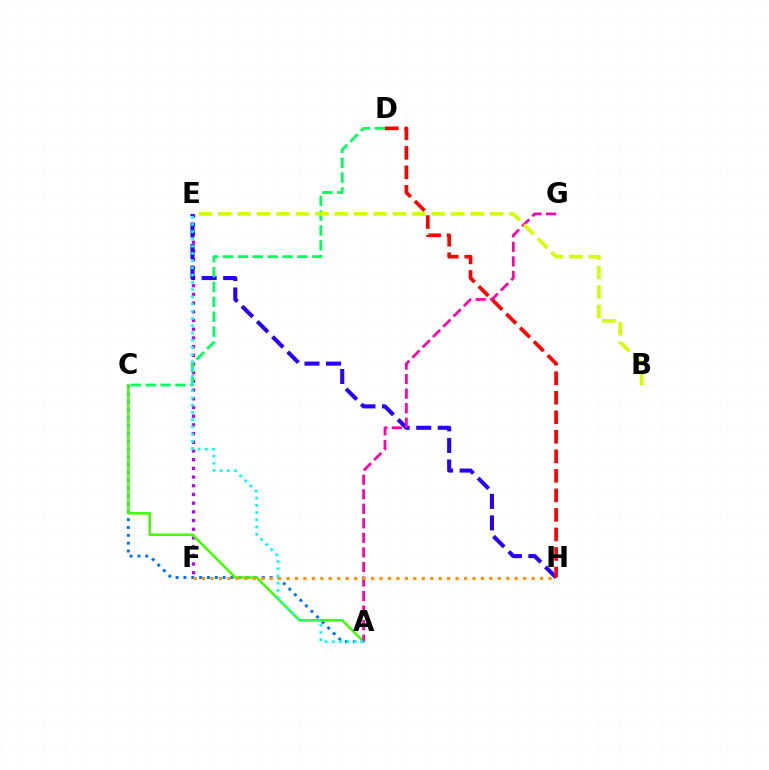{('A', 'C'): [{'color': '#0074ff', 'line_style': 'dotted', 'thickness': 2.13}, {'color': '#3dff00', 'line_style': 'solid', 'thickness': 1.78}], ('E', 'F'): [{'color': '#b900ff', 'line_style': 'dotted', 'thickness': 2.36}], ('E', 'H'): [{'color': '#2500ff', 'line_style': 'dashed', 'thickness': 2.93}], ('C', 'D'): [{'color': '#00ff5c', 'line_style': 'dashed', 'thickness': 2.02}], ('A', 'G'): [{'color': '#ff00ac', 'line_style': 'dashed', 'thickness': 1.98}], ('B', 'E'): [{'color': '#d1ff00', 'line_style': 'dashed', 'thickness': 2.64}], ('D', 'H'): [{'color': '#ff0000', 'line_style': 'dashed', 'thickness': 2.65}], ('A', 'E'): [{'color': '#00fff6', 'line_style': 'dotted', 'thickness': 1.96}], ('F', 'H'): [{'color': '#ff9400', 'line_style': 'dotted', 'thickness': 2.3}]}